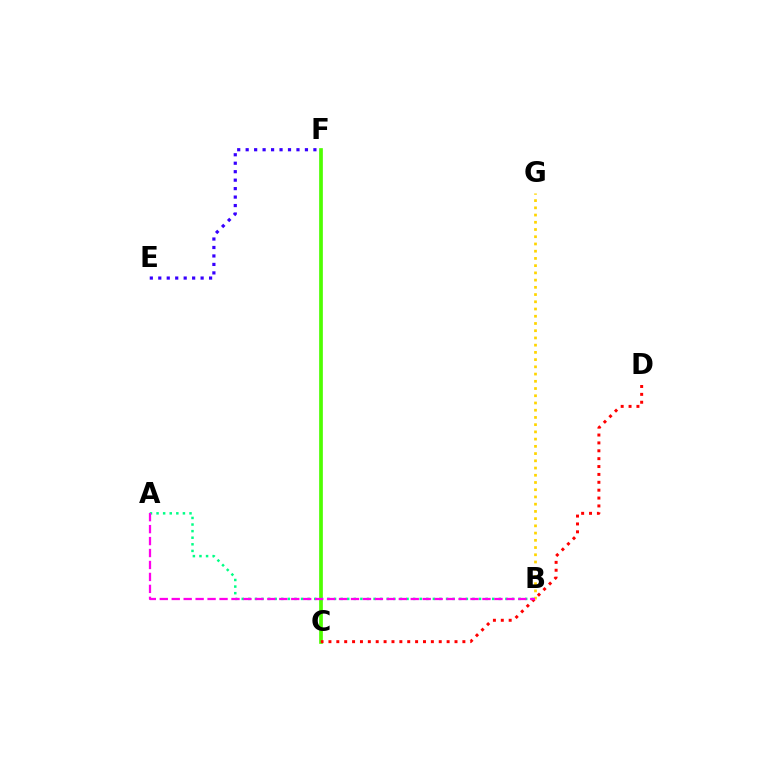{('E', 'F'): [{'color': '#3700ff', 'line_style': 'dotted', 'thickness': 2.3}], ('C', 'F'): [{'color': '#009eff', 'line_style': 'solid', 'thickness': 1.58}, {'color': '#4fff00', 'line_style': 'solid', 'thickness': 2.65}], ('A', 'B'): [{'color': '#00ff86', 'line_style': 'dotted', 'thickness': 1.79}, {'color': '#ff00ed', 'line_style': 'dashed', 'thickness': 1.62}], ('B', 'G'): [{'color': '#ffd500', 'line_style': 'dotted', 'thickness': 1.96}], ('C', 'D'): [{'color': '#ff0000', 'line_style': 'dotted', 'thickness': 2.14}]}